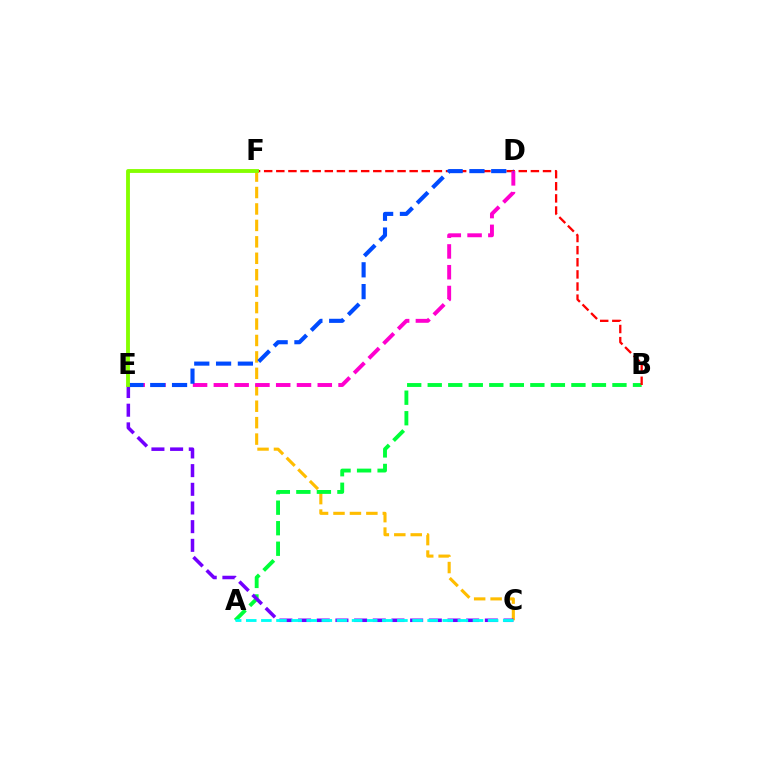{('C', 'F'): [{'color': '#ffbd00', 'line_style': 'dashed', 'thickness': 2.23}], ('A', 'B'): [{'color': '#00ff39', 'line_style': 'dashed', 'thickness': 2.79}], ('C', 'E'): [{'color': '#7200ff', 'line_style': 'dashed', 'thickness': 2.54}], ('B', 'F'): [{'color': '#ff0000', 'line_style': 'dashed', 'thickness': 1.65}], ('A', 'C'): [{'color': '#00fff6', 'line_style': 'dashed', 'thickness': 2.05}], ('D', 'E'): [{'color': '#ff00cf', 'line_style': 'dashed', 'thickness': 2.82}, {'color': '#004bff', 'line_style': 'dashed', 'thickness': 2.96}], ('E', 'F'): [{'color': '#84ff00', 'line_style': 'solid', 'thickness': 2.77}]}